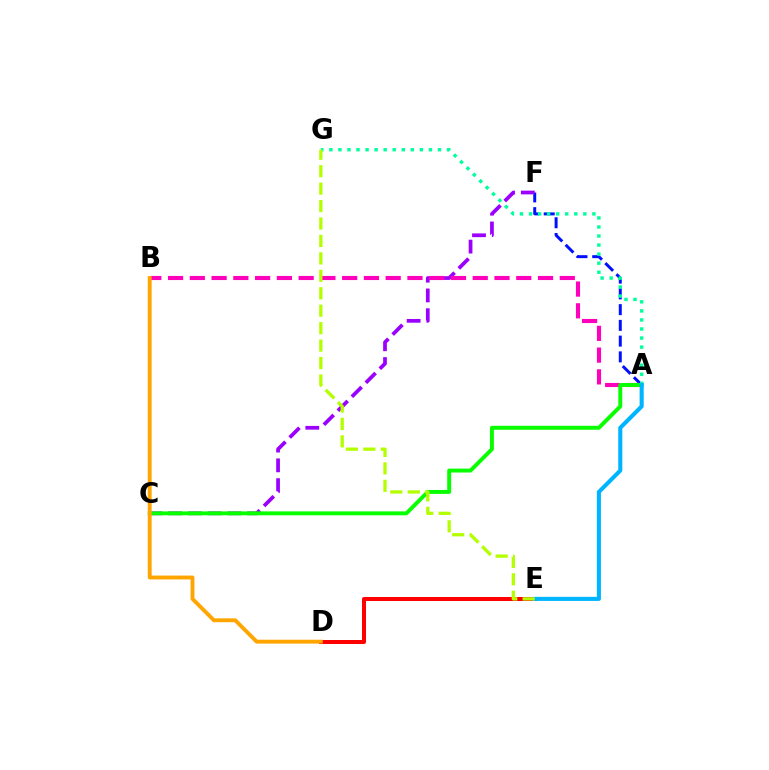{('A', 'F'): [{'color': '#0010ff', 'line_style': 'dashed', 'thickness': 2.14}], ('D', 'E'): [{'color': '#ff0000', 'line_style': 'solid', 'thickness': 2.89}], ('C', 'F'): [{'color': '#9b00ff', 'line_style': 'dashed', 'thickness': 2.69}], ('A', 'B'): [{'color': '#ff00bd', 'line_style': 'dashed', 'thickness': 2.96}], ('A', 'C'): [{'color': '#08ff00', 'line_style': 'solid', 'thickness': 2.83}], ('A', 'G'): [{'color': '#00ff9d', 'line_style': 'dotted', 'thickness': 2.46}], ('B', 'D'): [{'color': '#ffa500', 'line_style': 'solid', 'thickness': 2.79}], ('A', 'E'): [{'color': '#00b5ff', 'line_style': 'solid', 'thickness': 2.93}], ('E', 'G'): [{'color': '#b3ff00', 'line_style': 'dashed', 'thickness': 2.37}]}